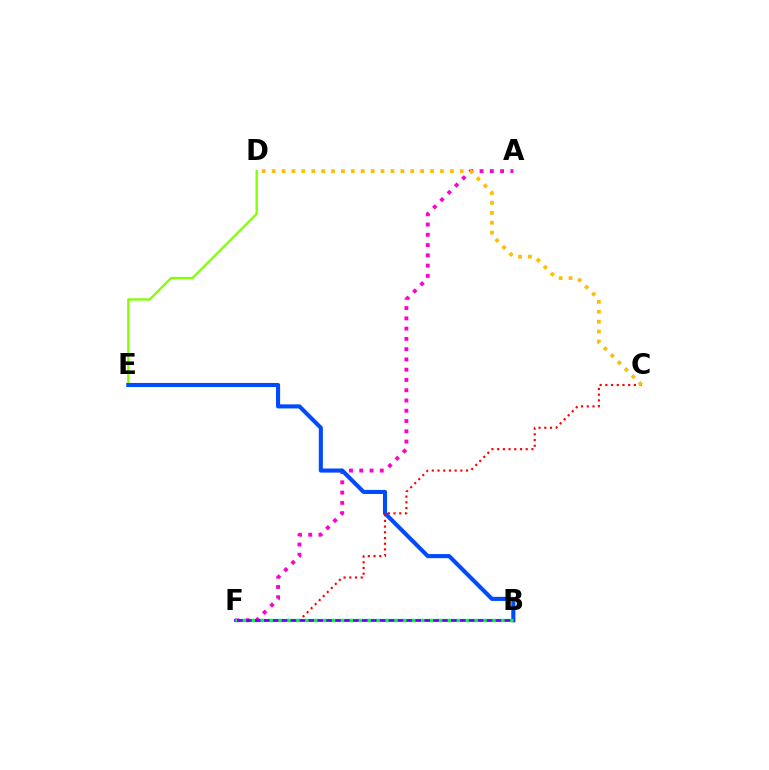{('B', 'F'): [{'color': '#00fff6', 'line_style': 'solid', 'thickness': 1.6}, {'color': '#7200ff', 'line_style': 'solid', 'thickness': 1.98}, {'color': '#00ff39', 'line_style': 'dotted', 'thickness': 2.42}], ('A', 'F'): [{'color': '#ff00cf', 'line_style': 'dotted', 'thickness': 2.79}], ('D', 'E'): [{'color': '#84ff00', 'line_style': 'solid', 'thickness': 1.67}], ('B', 'E'): [{'color': '#004bff', 'line_style': 'solid', 'thickness': 2.95}], ('C', 'F'): [{'color': '#ff0000', 'line_style': 'dotted', 'thickness': 1.55}], ('C', 'D'): [{'color': '#ffbd00', 'line_style': 'dotted', 'thickness': 2.69}]}